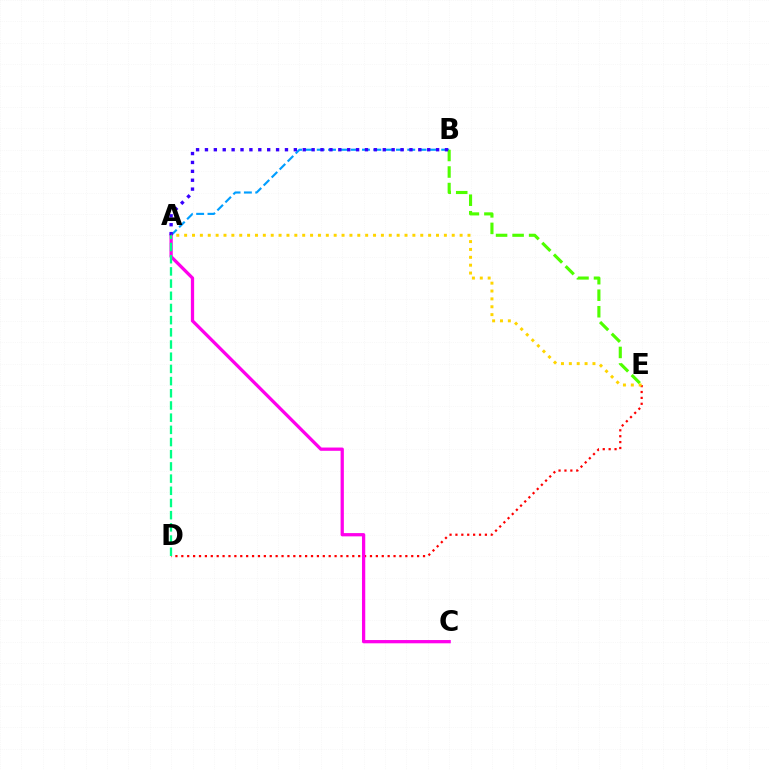{('A', 'B'): [{'color': '#009eff', 'line_style': 'dashed', 'thickness': 1.54}, {'color': '#3700ff', 'line_style': 'dotted', 'thickness': 2.42}], ('D', 'E'): [{'color': '#ff0000', 'line_style': 'dotted', 'thickness': 1.6}], ('A', 'C'): [{'color': '#ff00ed', 'line_style': 'solid', 'thickness': 2.35}], ('B', 'E'): [{'color': '#4fff00', 'line_style': 'dashed', 'thickness': 2.24}], ('A', 'D'): [{'color': '#00ff86', 'line_style': 'dashed', 'thickness': 1.66}], ('A', 'E'): [{'color': '#ffd500', 'line_style': 'dotted', 'thickness': 2.14}]}